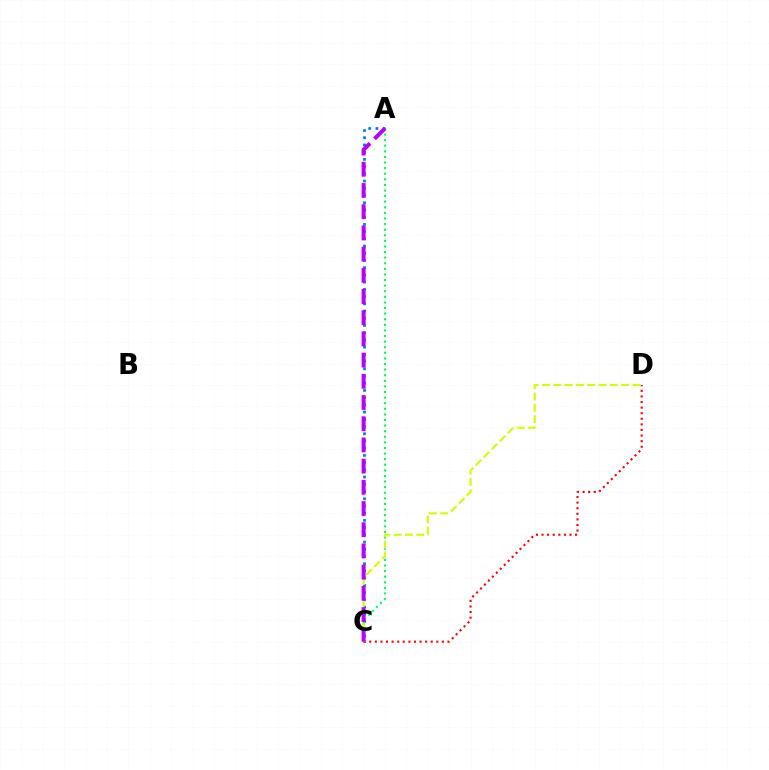{('A', 'C'): [{'color': '#00ff5c', 'line_style': 'dotted', 'thickness': 1.52}, {'color': '#0074ff', 'line_style': 'dotted', 'thickness': 1.96}, {'color': '#b900ff', 'line_style': 'dashed', 'thickness': 2.88}], ('C', 'D'): [{'color': '#ff0000', 'line_style': 'dotted', 'thickness': 1.52}, {'color': '#d1ff00', 'line_style': 'dashed', 'thickness': 1.54}]}